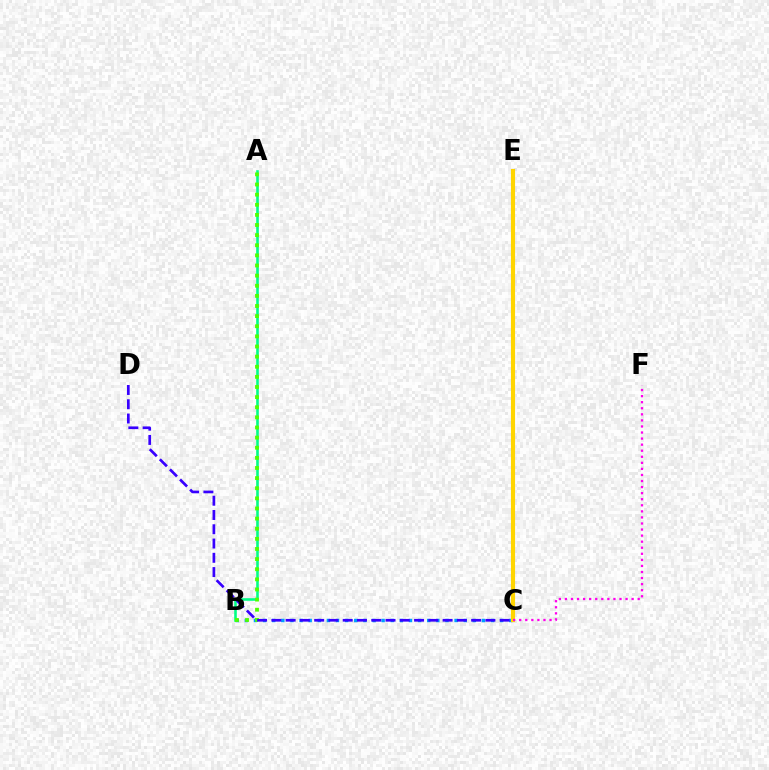{('C', 'E'): [{'color': '#ff0000', 'line_style': 'dashed', 'thickness': 2.71}, {'color': '#ffd500', 'line_style': 'solid', 'thickness': 2.97}], ('B', 'C'): [{'color': '#009eff', 'line_style': 'dotted', 'thickness': 2.48}], ('A', 'B'): [{'color': '#00ff86', 'line_style': 'solid', 'thickness': 1.87}, {'color': '#4fff00', 'line_style': 'dotted', 'thickness': 2.75}], ('C', 'D'): [{'color': '#3700ff', 'line_style': 'dashed', 'thickness': 1.94}], ('C', 'F'): [{'color': '#ff00ed', 'line_style': 'dotted', 'thickness': 1.65}]}